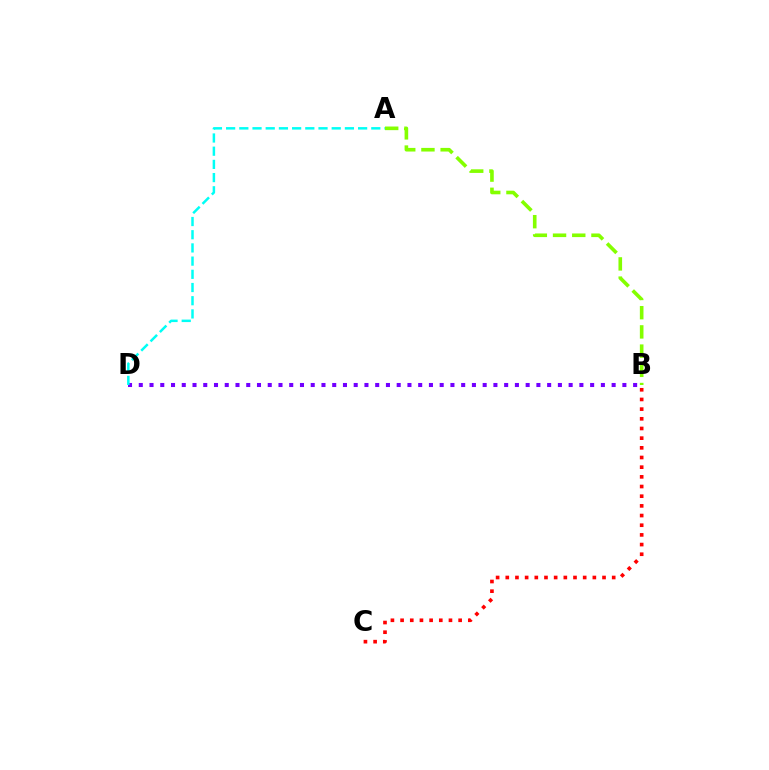{('A', 'B'): [{'color': '#84ff00', 'line_style': 'dashed', 'thickness': 2.61}], ('B', 'C'): [{'color': '#ff0000', 'line_style': 'dotted', 'thickness': 2.63}], ('B', 'D'): [{'color': '#7200ff', 'line_style': 'dotted', 'thickness': 2.92}], ('A', 'D'): [{'color': '#00fff6', 'line_style': 'dashed', 'thickness': 1.79}]}